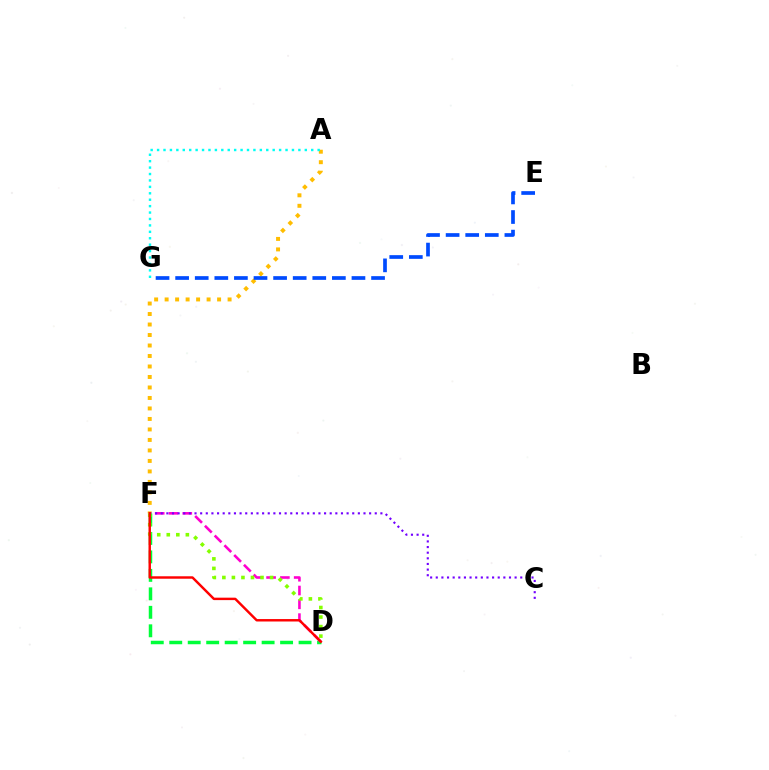{('D', 'F'): [{'color': '#00ff39', 'line_style': 'dashed', 'thickness': 2.51}, {'color': '#ff00cf', 'line_style': 'dashed', 'thickness': 1.87}, {'color': '#84ff00', 'line_style': 'dotted', 'thickness': 2.59}, {'color': '#ff0000', 'line_style': 'solid', 'thickness': 1.76}], ('A', 'F'): [{'color': '#ffbd00', 'line_style': 'dotted', 'thickness': 2.85}], ('E', 'G'): [{'color': '#004bff', 'line_style': 'dashed', 'thickness': 2.66}], ('A', 'G'): [{'color': '#00fff6', 'line_style': 'dotted', 'thickness': 1.74}], ('C', 'F'): [{'color': '#7200ff', 'line_style': 'dotted', 'thickness': 1.53}]}